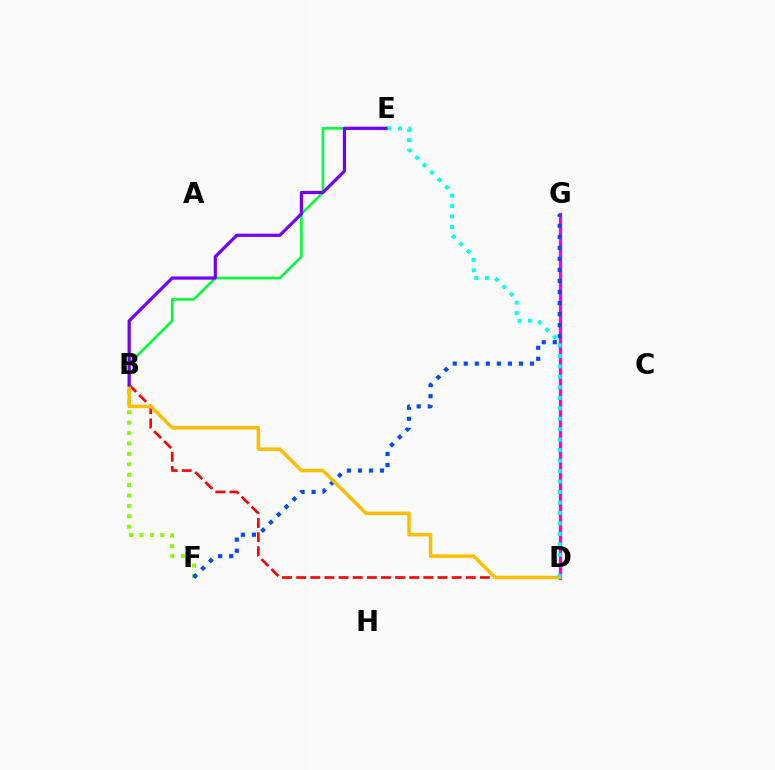{('B', 'E'): [{'color': '#00ff39', 'line_style': 'solid', 'thickness': 1.87}, {'color': '#7200ff', 'line_style': 'solid', 'thickness': 2.31}], ('B', 'D'): [{'color': '#ff0000', 'line_style': 'dashed', 'thickness': 1.92}, {'color': '#ffbd00', 'line_style': 'solid', 'thickness': 2.51}], ('D', 'G'): [{'color': '#ff00cf', 'line_style': 'solid', 'thickness': 2.36}], ('B', 'F'): [{'color': '#84ff00', 'line_style': 'dotted', 'thickness': 2.83}], ('F', 'G'): [{'color': '#004bff', 'line_style': 'dotted', 'thickness': 3.0}], ('D', 'E'): [{'color': '#00fff6', 'line_style': 'dotted', 'thickness': 2.84}]}